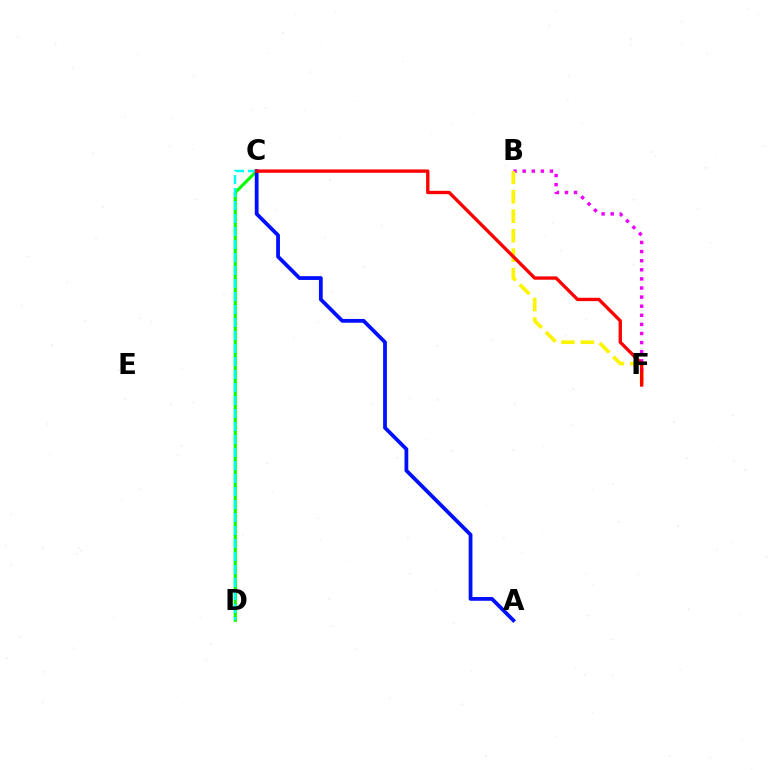{('B', 'F'): [{'color': '#ee00ff', 'line_style': 'dotted', 'thickness': 2.47}, {'color': '#fcf500', 'line_style': 'dashed', 'thickness': 2.64}], ('C', 'D'): [{'color': '#08ff00', 'line_style': 'solid', 'thickness': 2.27}, {'color': '#00fff6', 'line_style': 'dashed', 'thickness': 1.77}], ('A', 'C'): [{'color': '#0010ff', 'line_style': 'solid', 'thickness': 2.71}], ('C', 'F'): [{'color': '#ff0000', 'line_style': 'solid', 'thickness': 2.4}]}